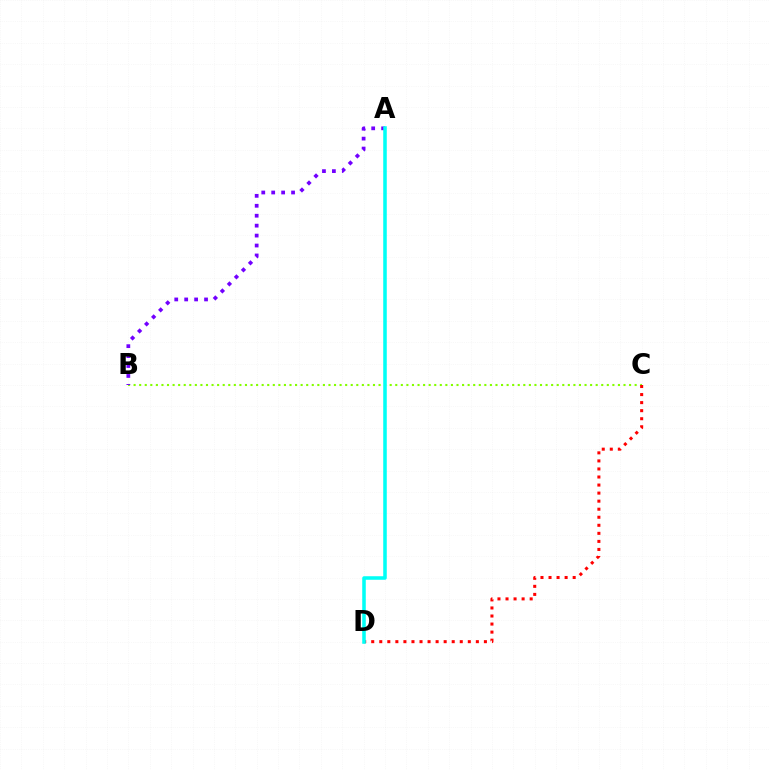{('B', 'C'): [{'color': '#84ff00', 'line_style': 'dotted', 'thickness': 1.51}], ('A', 'B'): [{'color': '#7200ff', 'line_style': 'dotted', 'thickness': 2.7}], ('C', 'D'): [{'color': '#ff0000', 'line_style': 'dotted', 'thickness': 2.19}], ('A', 'D'): [{'color': '#00fff6', 'line_style': 'solid', 'thickness': 2.55}]}